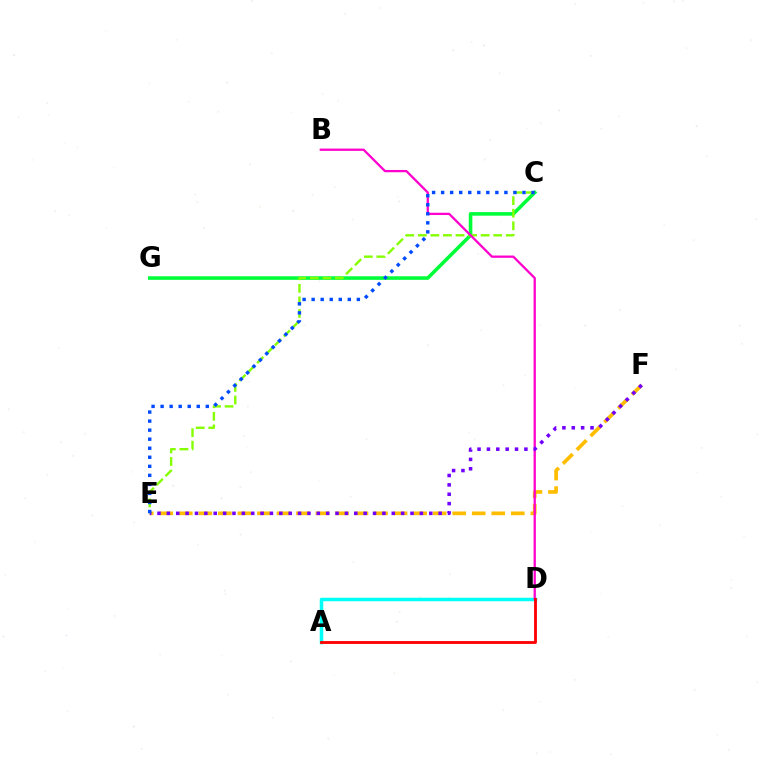{('C', 'G'): [{'color': '#00ff39', 'line_style': 'solid', 'thickness': 2.58}], ('E', 'F'): [{'color': '#ffbd00', 'line_style': 'dashed', 'thickness': 2.65}, {'color': '#7200ff', 'line_style': 'dotted', 'thickness': 2.55}], ('A', 'D'): [{'color': '#00fff6', 'line_style': 'solid', 'thickness': 2.51}, {'color': '#ff0000', 'line_style': 'solid', 'thickness': 2.04}], ('C', 'E'): [{'color': '#84ff00', 'line_style': 'dashed', 'thickness': 1.71}, {'color': '#004bff', 'line_style': 'dotted', 'thickness': 2.46}], ('B', 'D'): [{'color': '#ff00cf', 'line_style': 'solid', 'thickness': 1.64}]}